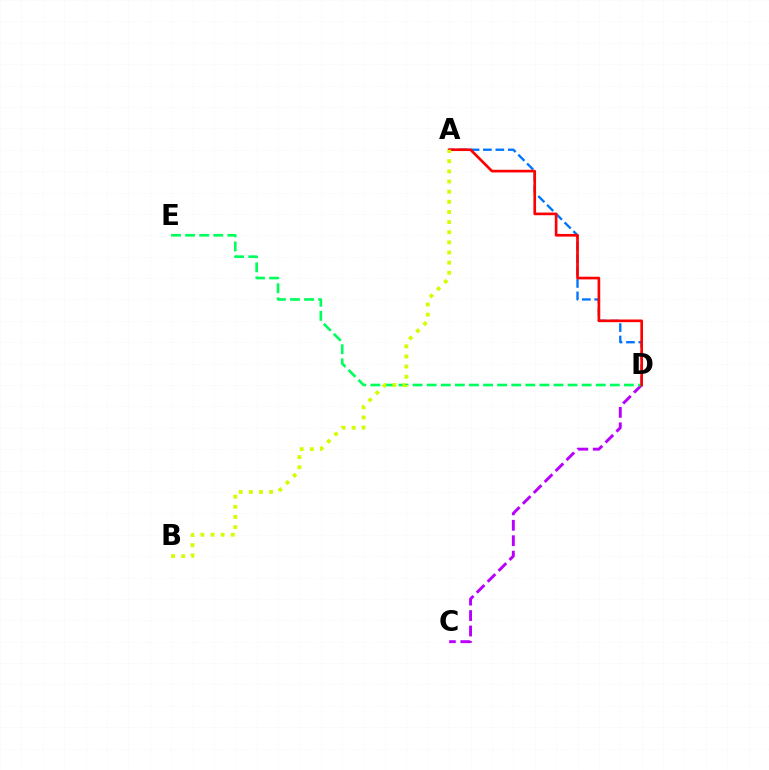{('C', 'D'): [{'color': '#b900ff', 'line_style': 'dashed', 'thickness': 2.1}], ('A', 'D'): [{'color': '#0074ff', 'line_style': 'dashed', 'thickness': 1.69}, {'color': '#ff0000', 'line_style': 'solid', 'thickness': 1.92}], ('D', 'E'): [{'color': '#00ff5c', 'line_style': 'dashed', 'thickness': 1.91}], ('A', 'B'): [{'color': '#d1ff00', 'line_style': 'dotted', 'thickness': 2.75}]}